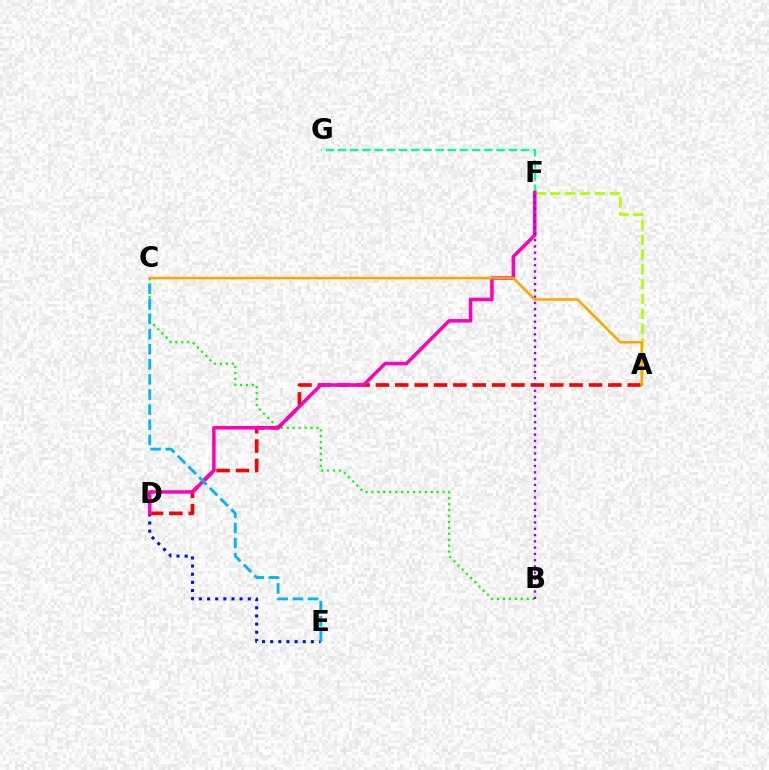{('B', 'C'): [{'color': '#08ff00', 'line_style': 'dotted', 'thickness': 1.61}], ('D', 'E'): [{'color': '#0010ff', 'line_style': 'dotted', 'thickness': 2.21}], ('A', 'D'): [{'color': '#ff0000', 'line_style': 'dashed', 'thickness': 2.63}], ('A', 'F'): [{'color': '#b3ff00', 'line_style': 'dashed', 'thickness': 2.01}], ('F', 'G'): [{'color': '#00ff9d', 'line_style': 'dashed', 'thickness': 1.66}], ('D', 'F'): [{'color': '#ff00bd', 'line_style': 'solid', 'thickness': 2.55}], ('B', 'F'): [{'color': '#9b00ff', 'line_style': 'dotted', 'thickness': 1.7}], ('C', 'E'): [{'color': '#00b5ff', 'line_style': 'dashed', 'thickness': 2.05}], ('A', 'C'): [{'color': '#ffa500', 'line_style': 'solid', 'thickness': 1.83}]}